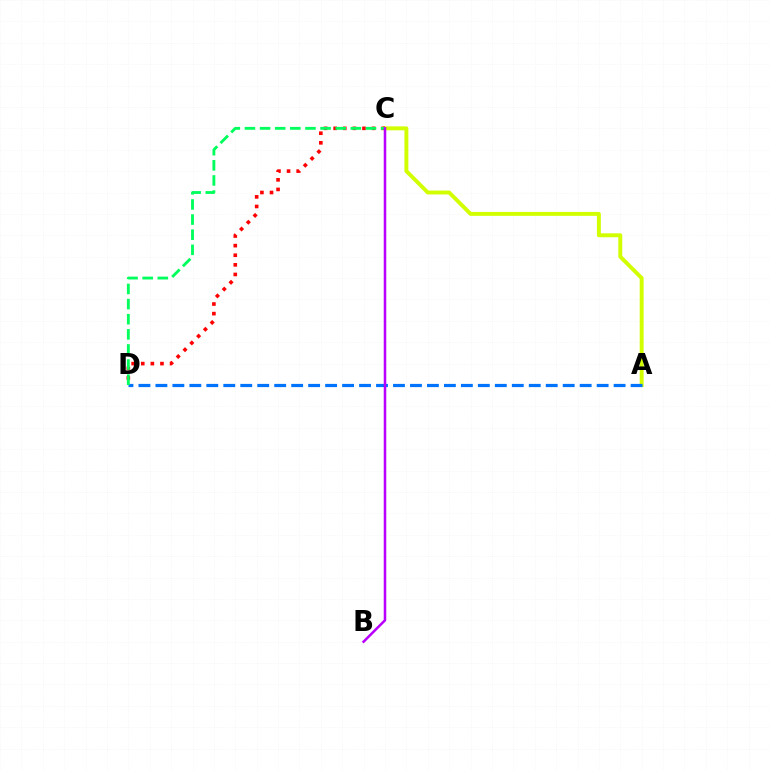{('A', 'C'): [{'color': '#d1ff00', 'line_style': 'solid', 'thickness': 2.83}], ('A', 'D'): [{'color': '#0074ff', 'line_style': 'dashed', 'thickness': 2.31}], ('C', 'D'): [{'color': '#ff0000', 'line_style': 'dotted', 'thickness': 2.61}, {'color': '#00ff5c', 'line_style': 'dashed', 'thickness': 2.06}], ('B', 'C'): [{'color': '#b900ff', 'line_style': 'solid', 'thickness': 1.83}]}